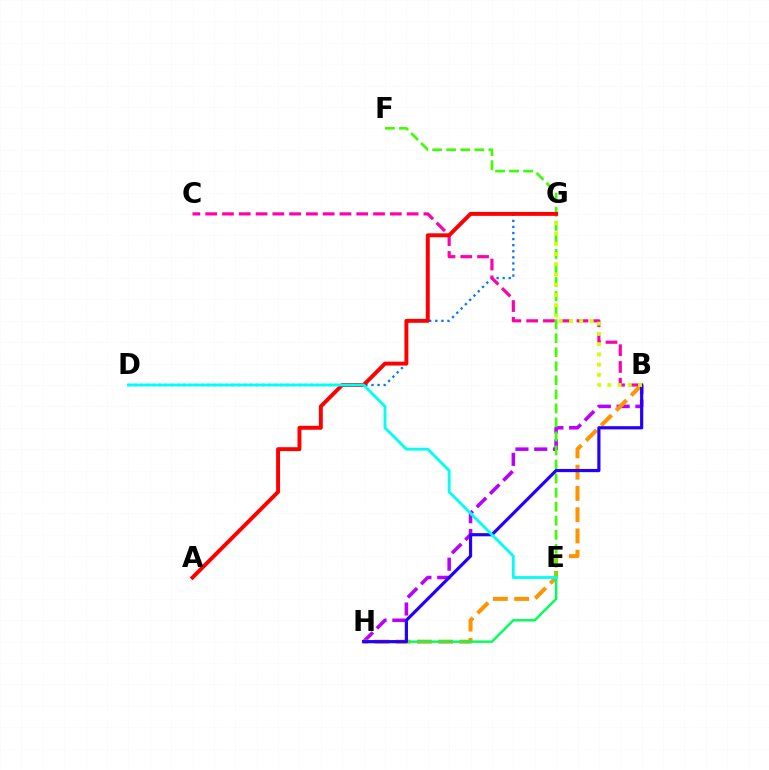{('D', 'G'): [{'color': '#0074ff', 'line_style': 'dotted', 'thickness': 1.65}], ('B', 'H'): [{'color': '#b900ff', 'line_style': 'dashed', 'thickness': 2.55}, {'color': '#ff9400', 'line_style': 'dashed', 'thickness': 2.89}, {'color': '#2500ff', 'line_style': 'solid', 'thickness': 2.29}], ('B', 'C'): [{'color': '#ff00ac', 'line_style': 'dashed', 'thickness': 2.28}], ('E', 'F'): [{'color': '#3dff00', 'line_style': 'dashed', 'thickness': 1.91}], ('E', 'H'): [{'color': '#00ff5c', 'line_style': 'solid', 'thickness': 1.76}], ('B', 'G'): [{'color': '#d1ff00', 'line_style': 'dotted', 'thickness': 2.78}], ('A', 'G'): [{'color': '#ff0000', 'line_style': 'solid', 'thickness': 2.83}], ('D', 'E'): [{'color': '#00fff6', 'line_style': 'solid', 'thickness': 2.03}]}